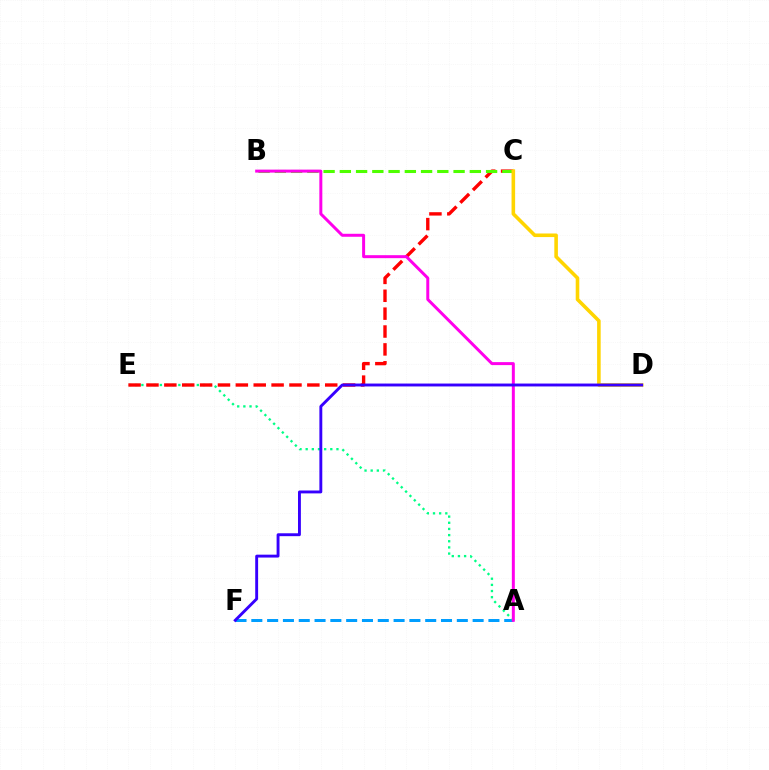{('A', 'F'): [{'color': '#009eff', 'line_style': 'dashed', 'thickness': 2.15}], ('A', 'E'): [{'color': '#00ff86', 'line_style': 'dotted', 'thickness': 1.67}], ('C', 'E'): [{'color': '#ff0000', 'line_style': 'dashed', 'thickness': 2.43}], ('B', 'C'): [{'color': '#4fff00', 'line_style': 'dashed', 'thickness': 2.21}], ('C', 'D'): [{'color': '#ffd500', 'line_style': 'solid', 'thickness': 2.58}], ('A', 'B'): [{'color': '#ff00ed', 'line_style': 'solid', 'thickness': 2.15}], ('D', 'F'): [{'color': '#3700ff', 'line_style': 'solid', 'thickness': 2.08}]}